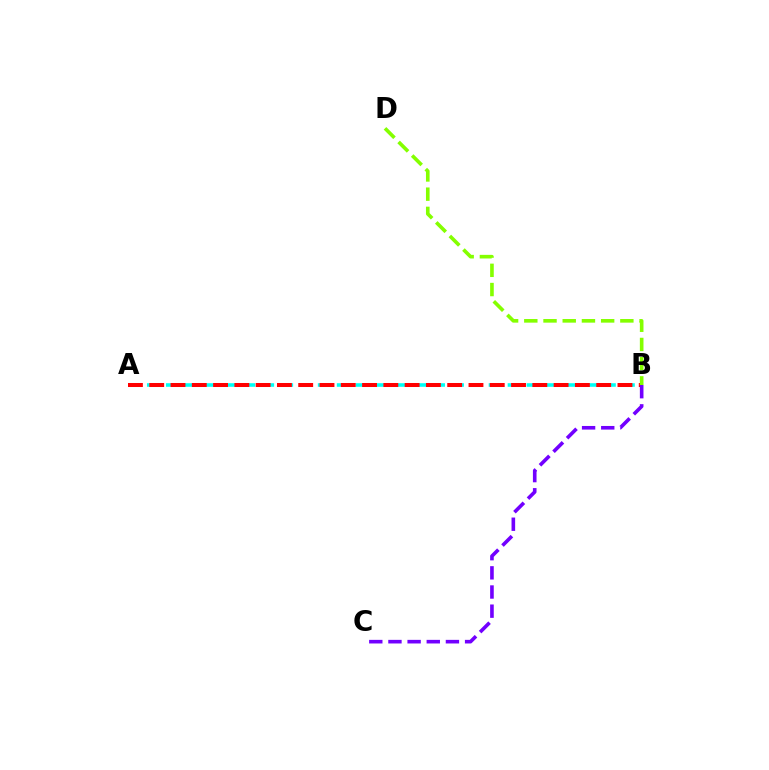{('A', 'B'): [{'color': '#00fff6', 'line_style': 'dashed', 'thickness': 2.58}, {'color': '#ff0000', 'line_style': 'dashed', 'thickness': 2.89}], ('B', 'D'): [{'color': '#84ff00', 'line_style': 'dashed', 'thickness': 2.61}], ('B', 'C'): [{'color': '#7200ff', 'line_style': 'dashed', 'thickness': 2.6}]}